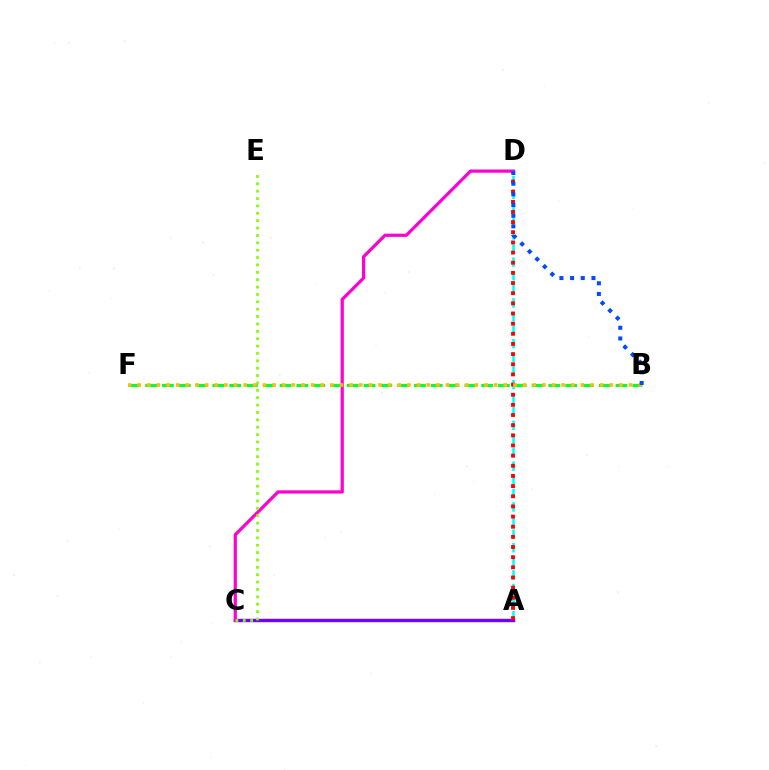{('A', 'D'): [{'color': '#00fff6', 'line_style': 'dashed', 'thickness': 1.85}, {'color': '#ff0000', 'line_style': 'dotted', 'thickness': 2.76}], ('A', 'C'): [{'color': '#7200ff', 'line_style': 'solid', 'thickness': 2.46}], ('C', 'D'): [{'color': '#ff00cf', 'line_style': 'solid', 'thickness': 2.33}], ('B', 'F'): [{'color': '#00ff39', 'line_style': 'dashed', 'thickness': 2.28}, {'color': '#ffbd00', 'line_style': 'dotted', 'thickness': 2.62}], ('C', 'E'): [{'color': '#84ff00', 'line_style': 'dotted', 'thickness': 2.0}], ('B', 'D'): [{'color': '#004bff', 'line_style': 'dotted', 'thickness': 2.9}]}